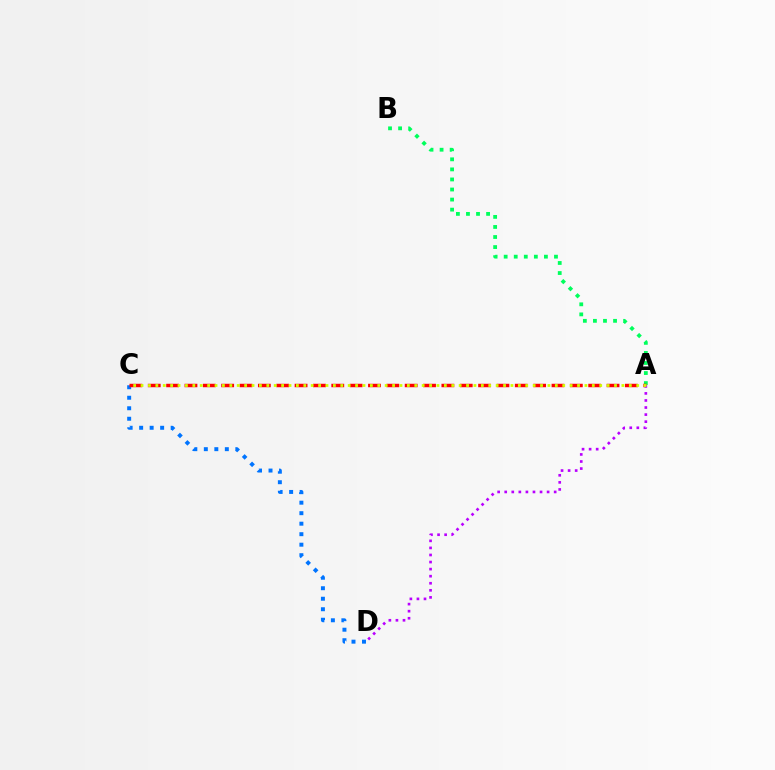{('A', 'B'): [{'color': '#00ff5c', 'line_style': 'dotted', 'thickness': 2.73}], ('C', 'D'): [{'color': '#0074ff', 'line_style': 'dotted', 'thickness': 2.85}], ('A', 'C'): [{'color': '#ff0000', 'line_style': 'dashed', 'thickness': 2.49}, {'color': '#d1ff00', 'line_style': 'dotted', 'thickness': 2.01}], ('A', 'D'): [{'color': '#b900ff', 'line_style': 'dotted', 'thickness': 1.92}]}